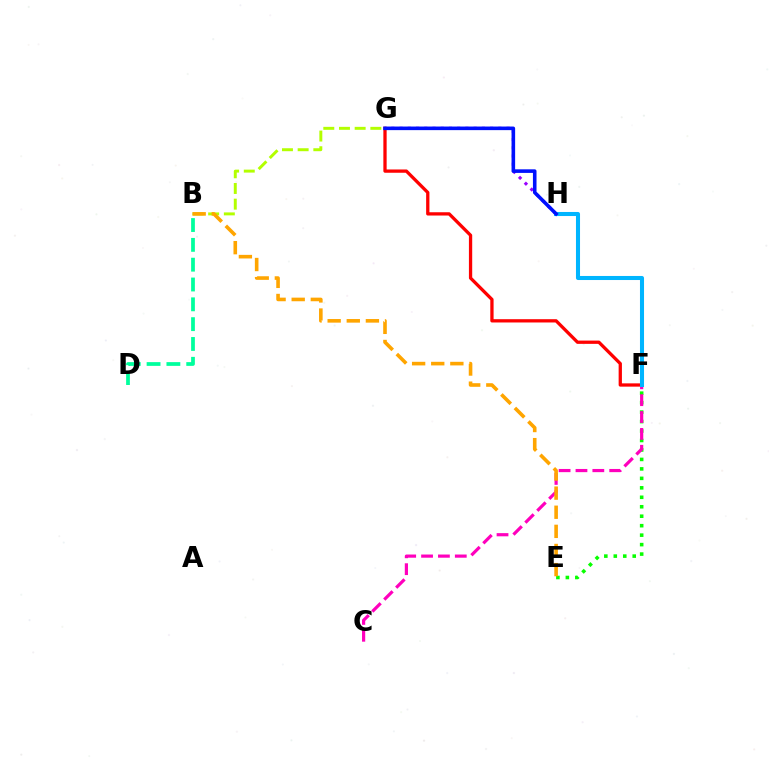{('E', 'F'): [{'color': '#08ff00', 'line_style': 'dotted', 'thickness': 2.57}], ('B', 'G'): [{'color': '#b3ff00', 'line_style': 'dashed', 'thickness': 2.13}], ('F', 'G'): [{'color': '#ff0000', 'line_style': 'solid', 'thickness': 2.36}], ('C', 'F'): [{'color': '#ff00bd', 'line_style': 'dashed', 'thickness': 2.29}], ('G', 'H'): [{'color': '#9b00ff', 'line_style': 'dotted', 'thickness': 2.24}, {'color': '#0010ff', 'line_style': 'solid', 'thickness': 2.58}], ('F', 'H'): [{'color': '#00b5ff', 'line_style': 'solid', 'thickness': 2.92}], ('B', 'D'): [{'color': '#00ff9d', 'line_style': 'dashed', 'thickness': 2.69}], ('B', 'E'): [{'color': '#ffa500', 'line_style': 'dashed', 'thickness': 2.6}]}